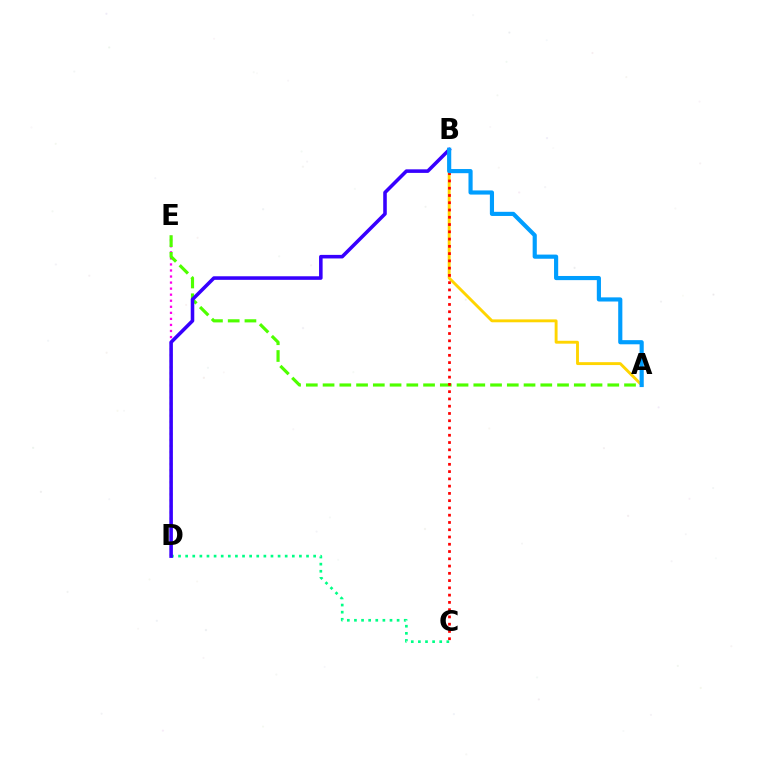{('A', 'B'): [{'color': '#ffd500', 'line_style': 'solid', 'thickness': 2.08}, {'color': '#009eff', 'line_style': 'solid', 'thickness': 2.99}], ('D', 'E'): [{'color': '#ff00ed', 'line_style': 'dotted', 'thickness': 1.64}], ('A', 'E'): [{'color': '#4fff00', 'line_style': 'dashed', 'thickness': 2.28}], ('C', 'D'): [{'color': '#00ff86', 'line_style': 'dotted', 'thickness': 1.93}], ('B', 'C'): [{'color': '#ff0000', 'line_style': 'dotted', 'thickness': 1.97}], ('B', 'D'): [{'color': '#3700ff', 'line_style': 'solid', 'thickness': 2.56}]}